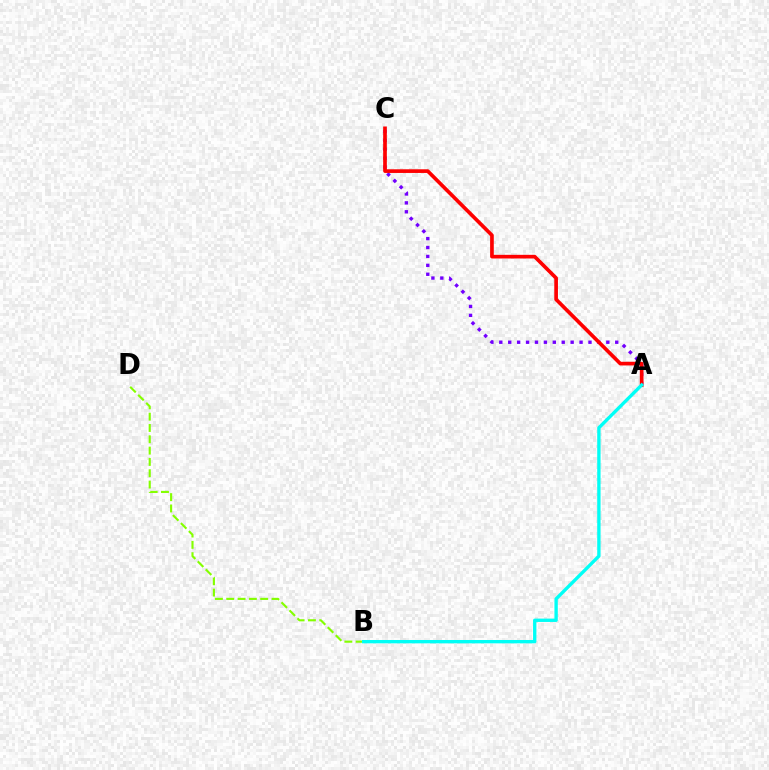{('A', 'C'): [{'color': '#7200ff', 'line_style': 'dotted', 'thickness': 2.42}, {'color': '#ff0000', 'line_style': 'solid', 'thickness': 2.65}], ('B', 'D'): [{'color': '#84ff00', 'line_style': 'dashed', 'thickness': 1.54}], ('A', 'B'): [{'color': '#00fff6', 'line_style': 'solid', 'thickness': 2.41}]}